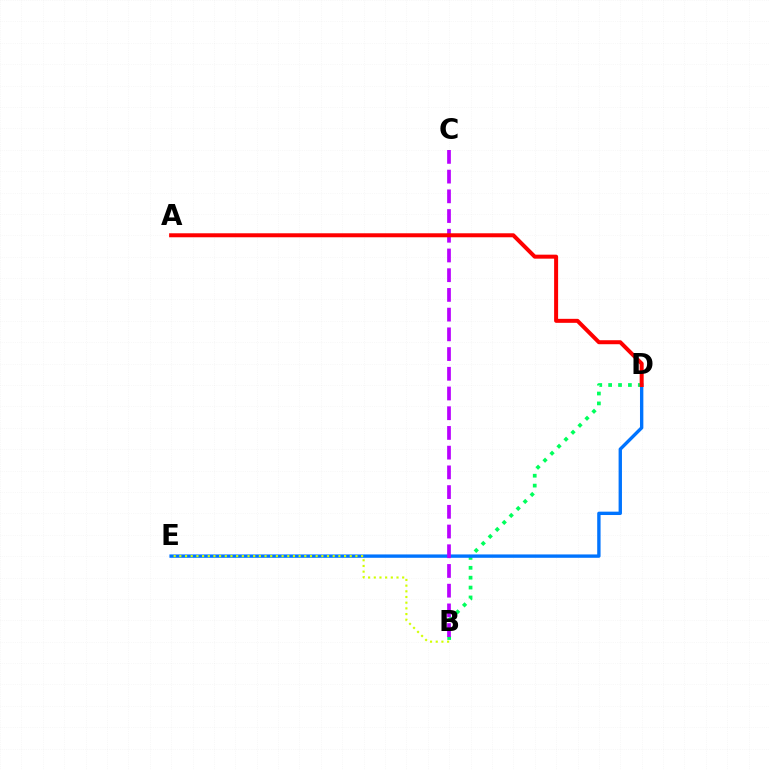{('B', 'D'): [{'color': '#00ff5c', 'line_style': 'dotted', 'thickness': 2.69}], ('D', 'E'): [{'color': '#0074ff', 'line_style': 'solid', 'thickness': 2.42}], ('B', 'C'): [{'color': '#b900ff', 'line_style': 'dashed', 'thickness': 2.68}], ('A', 'D'): [{'color': '#ff0000', 'line_style': 'solid', 'thickness': 2.88}], ('B', 'E'): [{'color': '#d1ff00', 'line_style': 'dotted', 'thickness': 1.54}]}